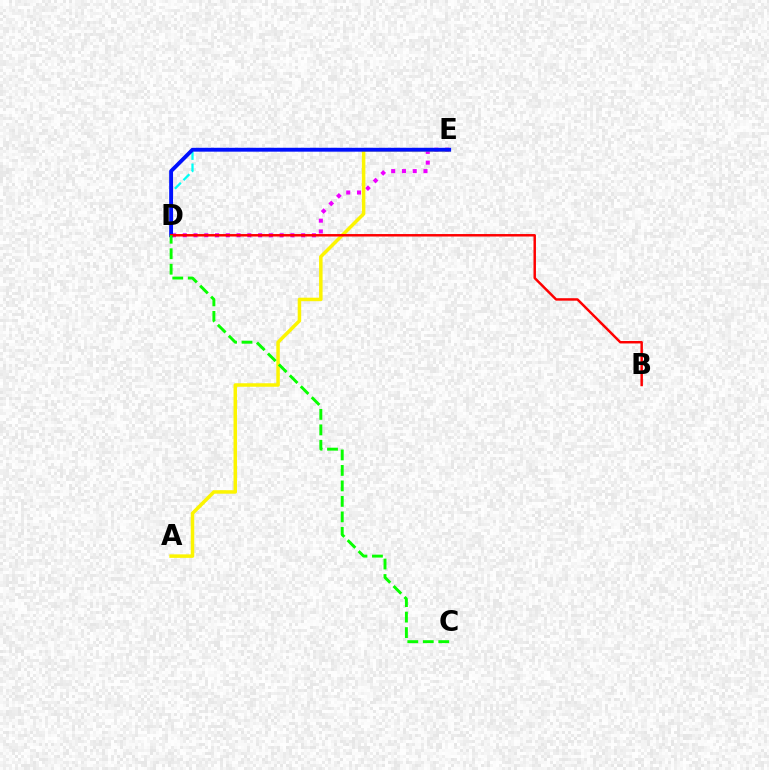{('D', 'E'): [{'color': '#00fff6', 'line_style': 'dashed', 'thickness': 1.64}, {'color': '#ee00ff', 'line_style': 'dotted', 'thickness': 2.92}, {'color': '#0010ff', 'line_style': 'solid', 'thickness': 2.8}], ('A', 'E'): [{'color': '#fcf500', 'line_style': 'solid', 'thickness': 2.52}], ('B', 'D'): [{'color': '#ff0000', 'line_style': 'solid', 'thickness': 1.78}], ('C', 'D'): [{'color': '#08ff00', 'line_style': 'dashed', 'thickness': 2.1}]}